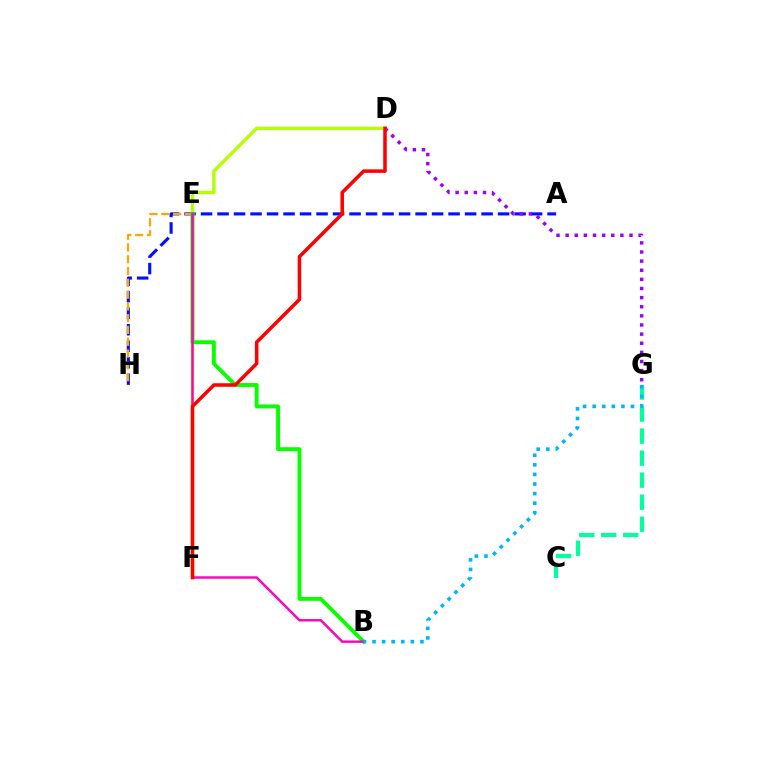{('A', 'H'): [{'color': '#0010ff', 'line_style': 'dashed', 'thickness': 2.24}], ('C', 'G'): [{'color': '#00ff9d', 'line_style': 'dashed', 'thickness': 2.99}], ('E', 'H'): [{'color': '#ffa500', 'line_style': 'dashed', 'thickness': 1.6}], ('D', 'G'): [{'color': '#9b00ff', 'line_style': 'dotted', 'thickness': 2.48}], ('D', 'F'): [{'color': '#b3ff00', 'line_style': 'solid', 'thickness': 2.4}, {'color': '#ff0000', 'line_style': 'solid', 'thickness': 2.54}], ('B', 'E'): [{'color': '#08ff00', 'line_style': 'solid', 'thickness': 2.8}, {'color': '#ff00bd', 'line_style': 'solid', 'thickness': 1.75}], ('B', 'G'): [{'color': '#00b5ff', 'line_style': 'dotted', 'thickness': 2.6}]}